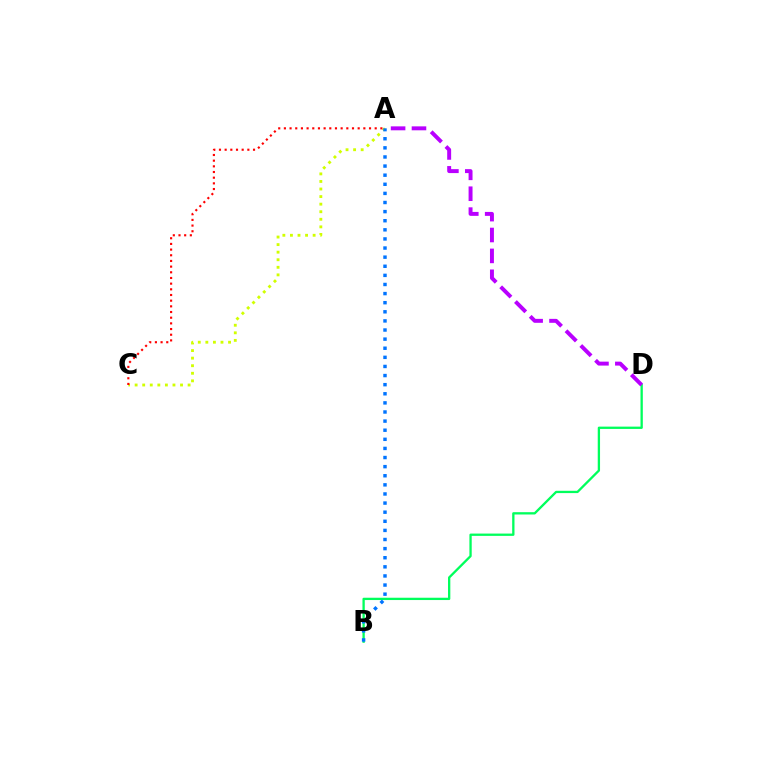{('B', 'D'): [{'color': '#00ff5c', 'line_style': 'solid', 'thickness': 1.66}], ('A', 'C'): [{'color': '#d1ff00', 'line_style': 'dotted', 'thickness': 2.06}, {'color': '#ff0000', 'line_style': 'dotted', 'thickness': 1.54}], ('A', 'B'): [{'color': '#0074ff', 'line_style': 'dotted', 'thickness': 2.47}], ('A', 'D'): [{'color': '#b900ff', 'line_style': 'dashed', 'thickness': 2.84}]}